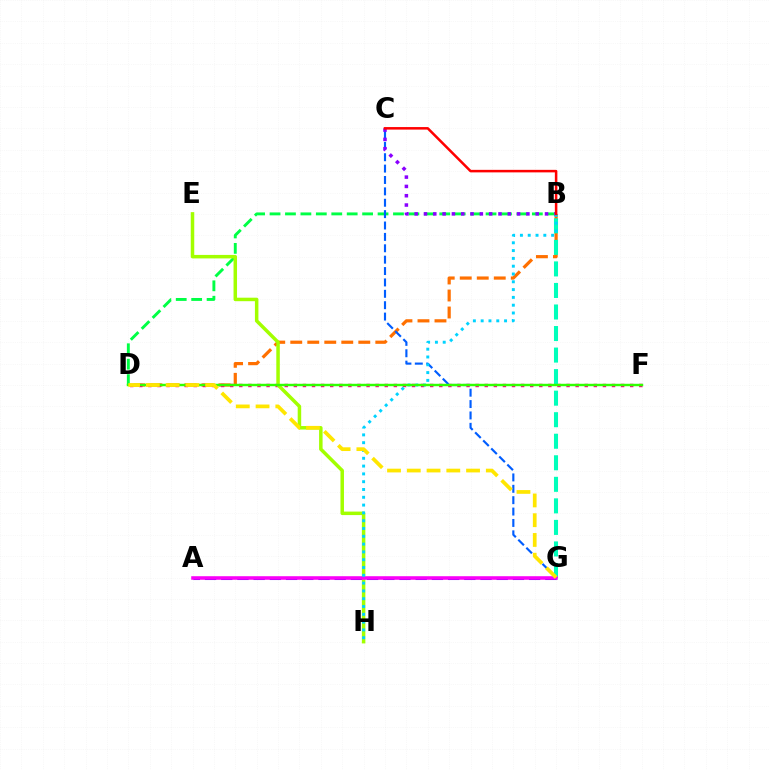{('A', 'G'): [{'color': '#1900ff', 'line_style': 'dashed', 'thickness': 2.2}, {'color': '#fa00f9', 'line_style': 'solid', 'thickness': 2.57}], ('B', 'D'): [{'color': '#ff7000', 'line_style': 'dashed', 'thickness': 2.31}, {'color': '#00ff45', 'line_style': 'dashed', 'thickness': 2.1}], ('D', 'F'): [{'color': '#ff0088', 'line_style': 'dotted', 'thickness': 2.47}, {'color': '#31ff00', 'line_style': 'solid', 'thickness': 1.76}], ('C', 'G'): [{'color': '#005dff', 'line_style': 'dashed', 'thickness': 1.55}], ('E', 'H'): [{'color': '#a2ff00', 'line_style': 'solid', 'thickness': 2.52}], ('B', 'C'): [{'color': '#8a00ff', 'line_style': 'dotted', 'thickness': 2.53}, {'color': '#ff0000', 'line_style': 'solid', 'thickness': 1.82}], ('B', 'G'): [{'color': '#00ffbb', 'line_style': 'dashed', 'thickness': 2.93}], ('B', 'H'): [{'color': '#00d3ff', 'line_style': 'dotted', 'thickness': 2.12}], ('D', 'G'): [{'color': '#ffe600', 'line_style': 'dashed', 'thickness': 2.68}]}